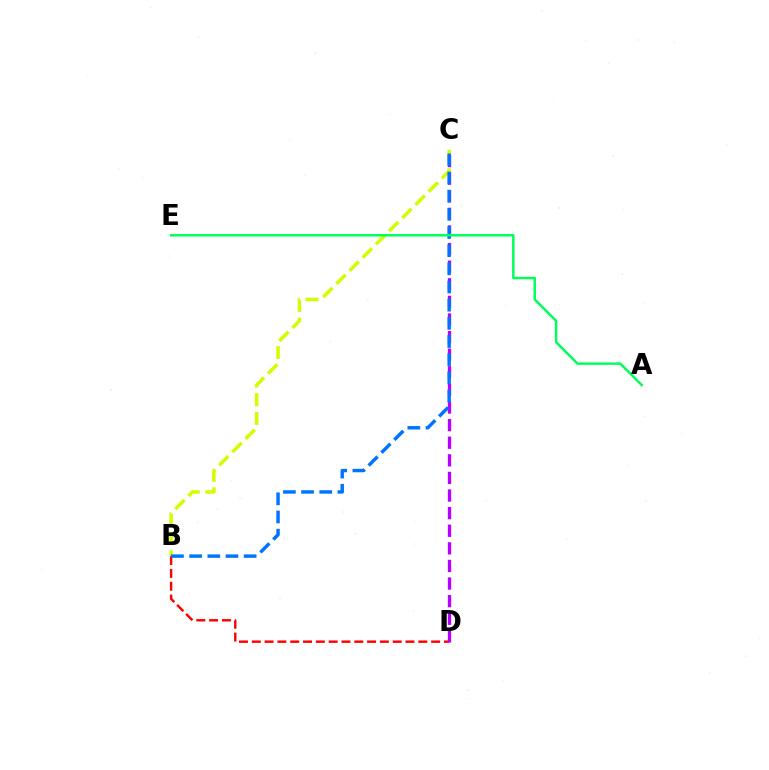{('B', 'D'): [{'color': '#ff0000', 'line_style': 'dashed', 'thickness': 1.74}], ('B', 'C'): [{'color': '#d1ff00', 'line_style': 'dashed', 'thickness': 2.53}, {'color': '#0074ff', 'line_style': 'dashed', 'thickness': 2.47}], ('C', 'D'): [{'color': '#b900ff', 'line_style': 'dashed', 'thickness': 2.39}], ('A', 'E'): [{'color': '#00ff5c', 'line_style': 'solid', 'thickness': 1.77}]}